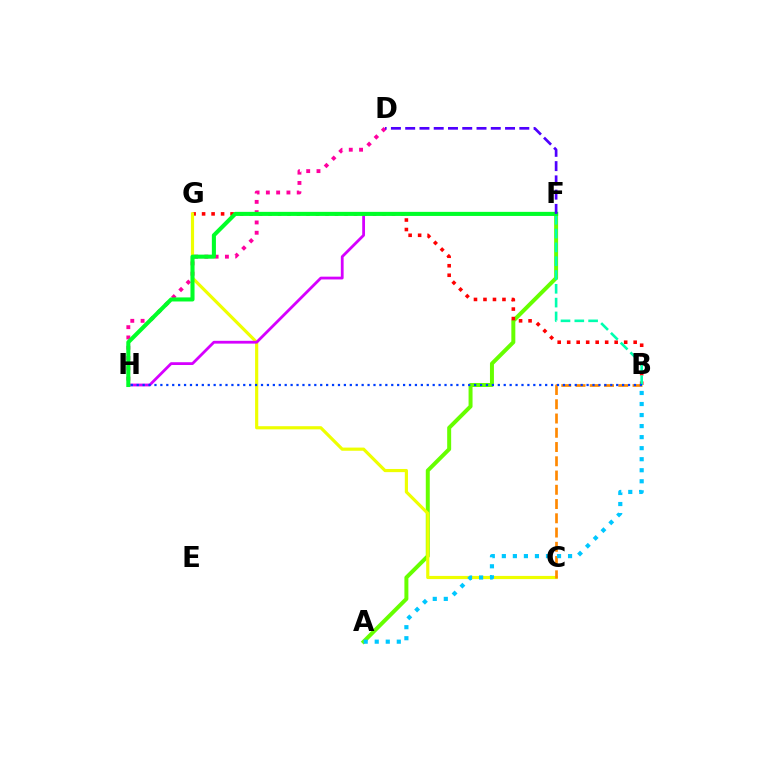{('A', 'F'): [{'color': '#66ff00', 'line_style': 'solid', 'thickness': 2.86}], ('B', 'G'): [{'color': '#ff0000', 'line_style': 'dotted', 'thickness': 2.58}], ('D', 'H'): [{'color': '#ff00a0', 'line_style': 'dotted', 'thickness': 2.79}], ('C', 'G'): [{'color': '#eeff00', 'line_style': 'solid', 'thickness': 2.28}], ('B', 'C'): [{'color': '#ff8800', 'line_style': 'dashed', 'thickness': 1.94}], ('F', 'H'): [{'color': '#d600ff', 'line_style': 'solid', 'thickness': 2.01}, {'color': '#00ff27', 'line_style': 'solid', 'thickness': 2.93}], ('B', 'F'): [{'color': '#00ffaf', 'line_style': 'dashed', 'thickness': 1.88}], ('B', 'H'): [{'color': '#003fff', 'line_style': 'dotted', 'thickness': 1.61}], ('D', 'F'): [{'color': '#4f00ff', 'line_style': 'dashed', 'thickness': 1.94}], ('A', 'B'): [{'color': '#00c7ff', 'line_style': 'dotted', 'thickness': 3.0}]}